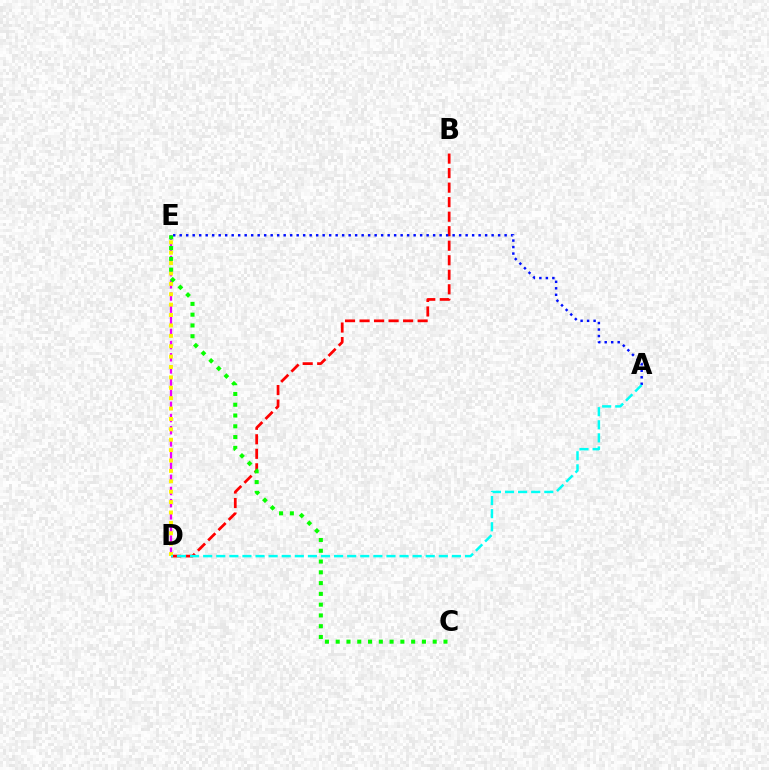{('D', 'E'): [{'color': '#ee00ff', 'line_style': 'dashed', 'thickness': 1.65}, {'color': '#fcf500', 'line_style': 'dotted', 'thickness': 2.82}], ('B', 'D'): [{'color': '#ff0000', 'line_style': 'dashed', 'thickness': 1.97}], ('A', 'E'): [{'color': '#0010ff', 'line_style': 'dotted', 'thickness': 1.77}], ('C', 'E'): [{'color': '#08ff00', 'line_style': 'dotted', 'thickness': 2.93}], ('A', 'D'): [{'color': '#00fff6', 'line_style': 'dashed', 'thickness': 1.78}]}